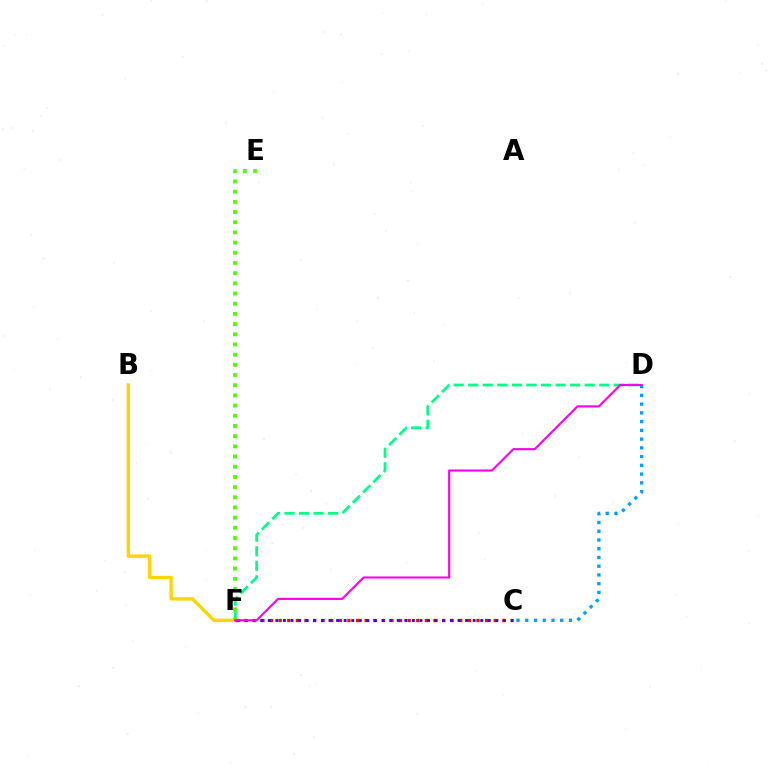{('B', 'F'): [{'color': '#ffd500', 'line_style': 'solid', 'thickness': 2.41}], ('C', 'F'): [{'color': '#ff0000', 'line_style': 'dotted', 'thickness': 2.34}, {'color': '#3700ff', 'line_style': 'dotted', 'thickness': 2.06}], ('C', 'D'): [{'color': '#009eff', 'line_style': 'dotted', 'thickness': 2.38}], ('D', 'F'): [{'color': '#00ff86', 'line_style': 'dashed', 'thickness': 1.98}, {'color': '#ff00ed', 'line_style': 'solid', 'thickness': 1.54}], ('E', 'F'): [{'color': '#4fff00', 'line_style': 'dotted', 'thickness': 2.77}]}